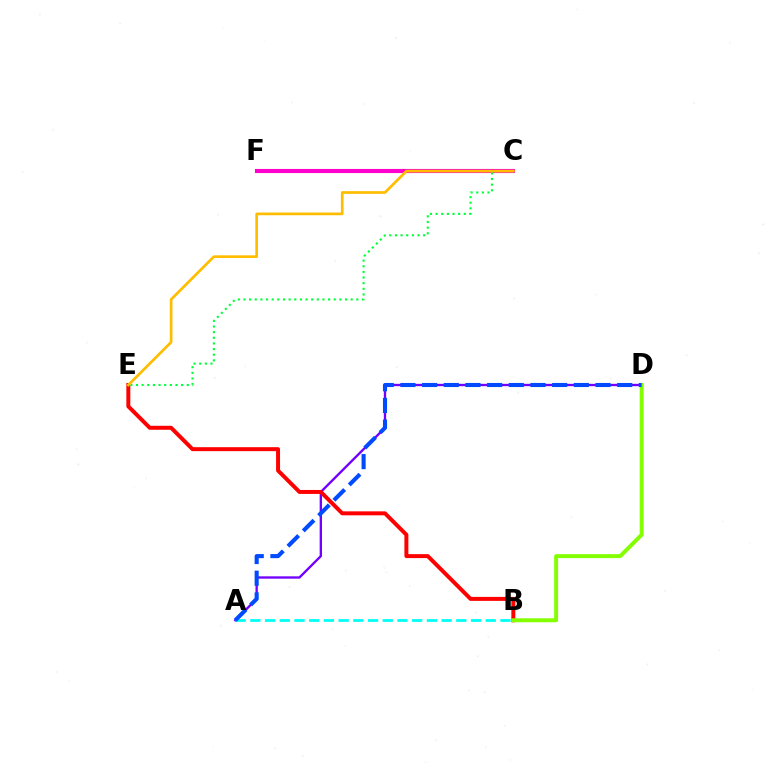{('A', 'D'): [{'color': '#7200ff', 'line_style': 'solid', 'thickness': 1.69}, {'color': '#004bff', 'line_style': 'dashed', 'thickness': 2.94}], ('C', 'F'): [{'color': '#ff00cf', 'line_style': 'solid', 'thickness': 2.96}], ('B', 'E'): [{'color': '#ff0000', 'line_style': 'solid', 'thickness': 2.86}], ('A', 'B'): [{'color': '#00fff6', 'line_style': 'dashed', 'thickness': 2.0}], ('C', 'E'): [{'color': '#00ff39', 'line_style': 'dotted', 'thickness': 1.53}, {'color': '#ffbd00', 'line_style': 'solid', 'thickness': 1.94}], ('B', 'D'): [{'color': '#84ff00', 'line_style': 'solid', 'thickness': 2.84}]}